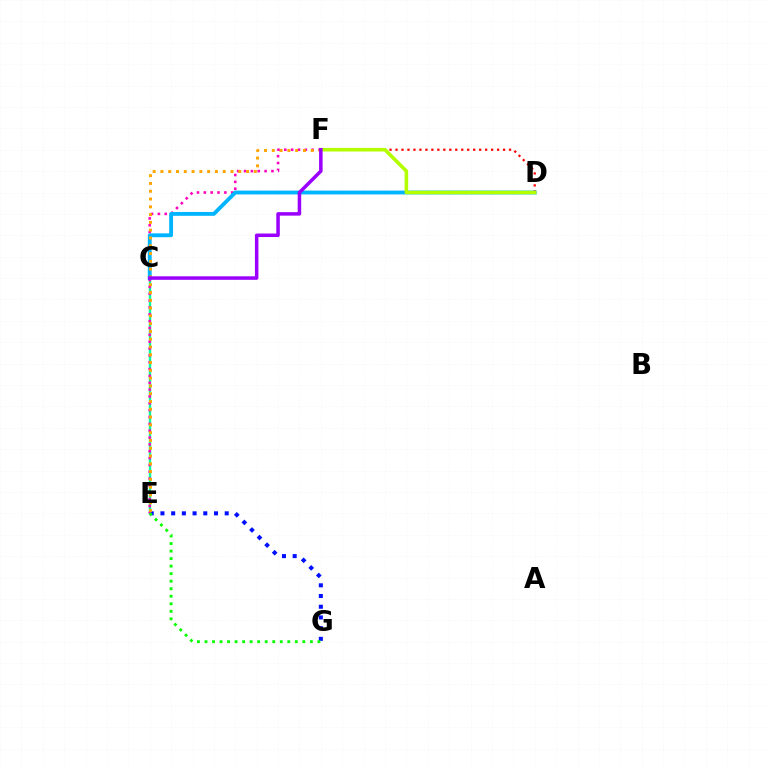{('E', 'G'): [{'color': '#0010ff', 'line_style': 'dotted', 'thickness': 2.91}, {'color': '#08ff00', 'line_style': 'dotted', 'thickness': 2.05}], ('D', 'F'): [{'color': '#ff0000', 'line_style': 'dotted', 'thickness': 1.62}, {'color': '#b3ff00', 'line_style': 'solid', 'thickness': 2.57}], ('C', 'E'): [{'color': '#00ff9d', 'line_style': 'solid', 'thickness': 1.75}], ('E', 'F'): [{'color': '#ff00bd', 'line_style': 'dotted', 'thickness': 1.86}, {'color': '#ffa500', 'line_style': 'dotted', 'thickness': 2.12}], ('C', 'D'): [{'color': '#00b5ff', 'line_style': 'solid', 'thickness': 2.77}], ('C', 'F'): [{'color': '#9b00ff', 'line_style': 'solid', 'thickness': 2.53}]}